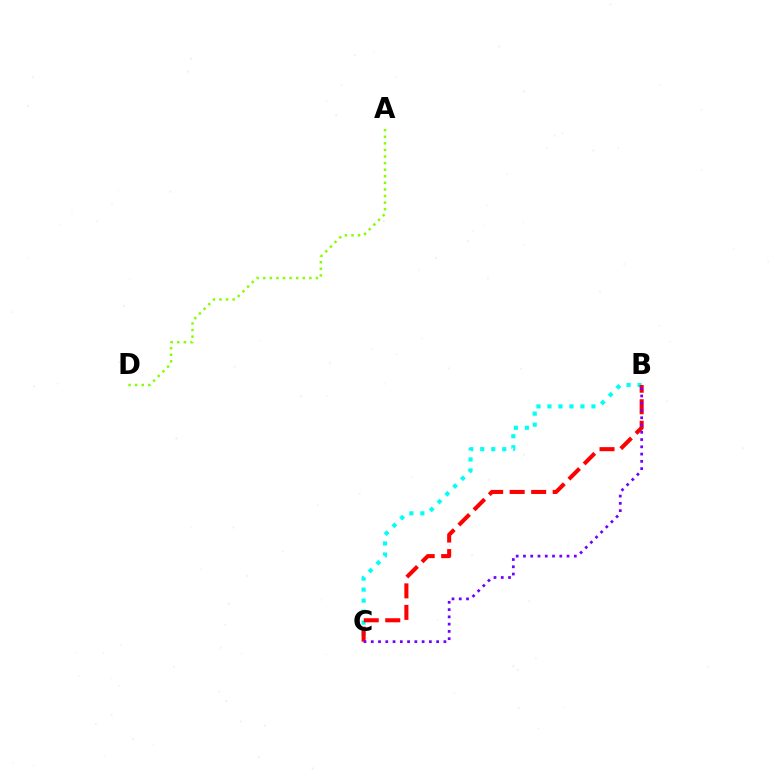{('A', 'D'): [{'color': '#84ff00', 'line_style': 'dotted', 'thickness': 1.79}], ('B', 'C'): [{'color': '#00fff6', 'line_style': 'dotted', 'thickness': 2.99}, {'color': '#ff0000', 'line_style': 'dashed', 'thickness': 2.92}, {'color': '#7200ff', 'line_style': 'dotted', 'thickness': 1.97}]}